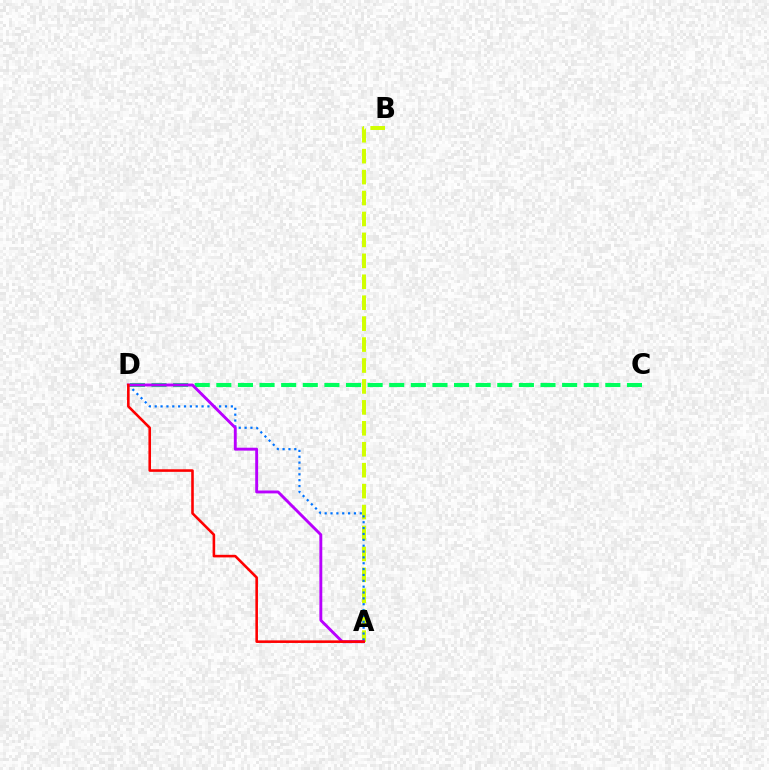{('C', 'D'): [{'color': '#00ff5c', 'line_style': 'dashed', 'thickness': 2.94}], ('A', 'B'): [{'color': '#d1ff00', 'line_style': 'dashed', 'thickness': 2.84}], ('A', 'D'): [{'color': '#0074ff', 'line_style': 'dotted', 'thickness': 1.59}, {'color': '#b900ff', 'line_style': 'solid', 'thickness': 2.09}, {'color': '#ff0000', 'line_style': 'solid', 'thickness': 1.86}]}